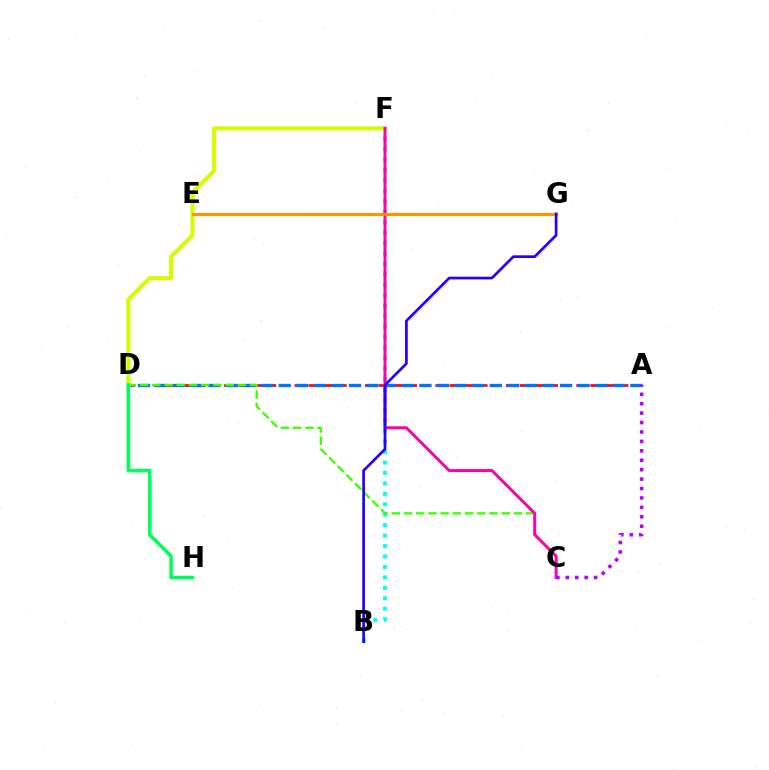{('B', 'F'): [{'color': '#00fff6', 'line_style': 'dotted', 'thickness': 2.84}], ('A', 'D'): [{'color': '#ff0000', 'line_style': 'dashed', 'thickness': 1.91}, {'color': '#0074ff', 'line_style': 'dashed', 'thickness': 2.39}], ('C', 'D'): [{'color': '#3dff00', 'line_style': 'dashed', 'thickness': 1.66}], ('D', 'F'): [{'color': '#d1ff00', 'line_style': 'solid', 'thickness': 2.93}], ('C', 'F'): [{'color': '#ff00ac', 'line_style': 'solid', 'thickness': 2.14}], ('D', 'H'): [{'color': '#00ff5c', 'line_style': 'solid', 'thickness': 2.54}], ('A', 'C'): [{'color': '#b900ff', 'line_style': 'dotted', 'thickness': 2.56}], ('E', 'G'): [{'color': '#ff9400', 'line_style': 'solid', 'thickness': 2.26}], ('B', 'G'): [{'color': '#2500ff', 'line_style': 'solid', 'thickness': 1.94}]}